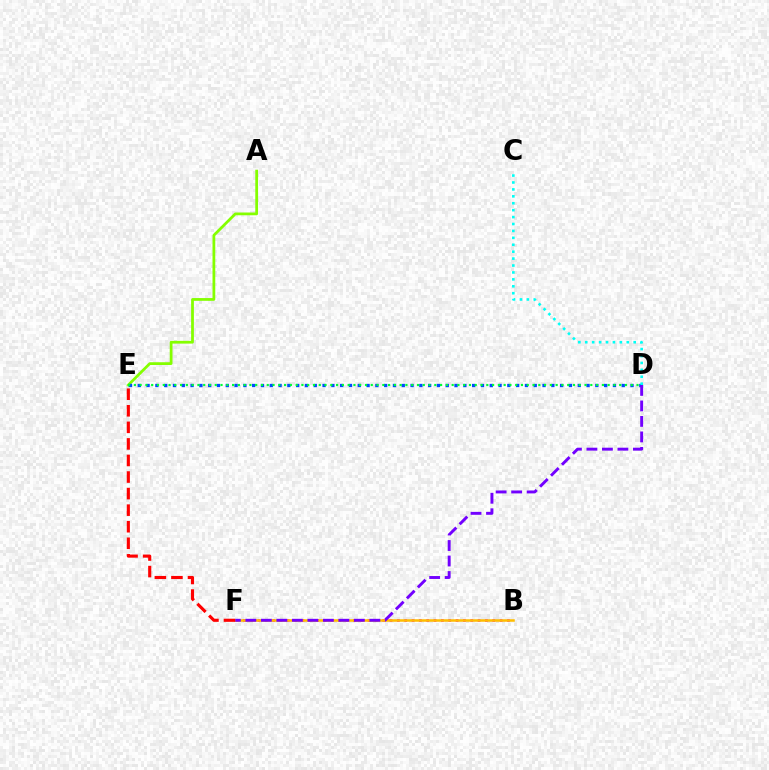{('A', 'E'): [{'color': '#84ff00', 'line_style': 'solid', 'thickness': 1.99}], ('B', 'F'): [{'color': '#ff00cf', 'line_style': 'dotted', 'thickness': 1.99}, {'color': '#ffbd00', 'line_style': 'solid', 'thickness': 1.82}], ('E', 'F'): [{'color': '#ff0000', 'line_style': 'dashed', 'thickness': 2.25}], ('D', 'E'): [{'color': '#004bff', 'line_style': 'dotted', 'thickness': 2.39}, {'color': '#00ff39', 'line_style': 'dotted', 'thickness': 1.57}], ('D', 'F'): [{'color': '#7200ff', 'line_style': 'dashed', 'thickness': 2.11}], ('C', 'D'): [{'color': '#00fff6', 'line_style': 'dotted', 'thickness': 1.88}]}